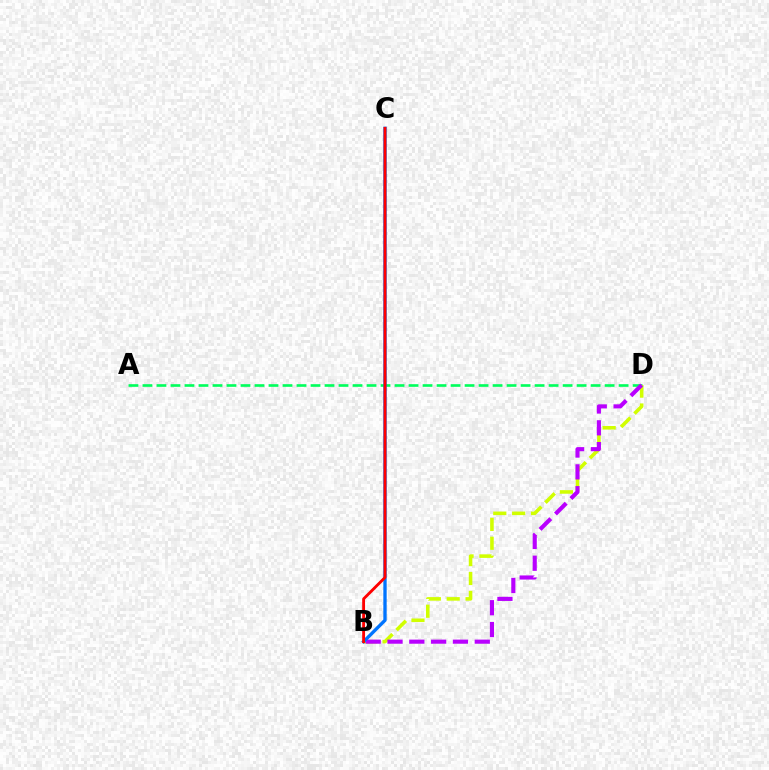{('A', 'D'): [{'color': '#00ff5c', 'line_style': 'dashed', 'thickness': 1.9}], ('B', 'D'): [{'color': '#d1ff00', 'line_style': 'dashed', 'thickness': 2.56}, {'color': '#b900ff', 'line_style': 'dashed', 'thickness': 2.96}], ('B', 'C'): [{'color': '#0074ff', 'line_style': 'solid', 'thickness': 2.4}, {'color': '#ff0000', 'line_style': 'solid', 'thickness': 2.05}]}